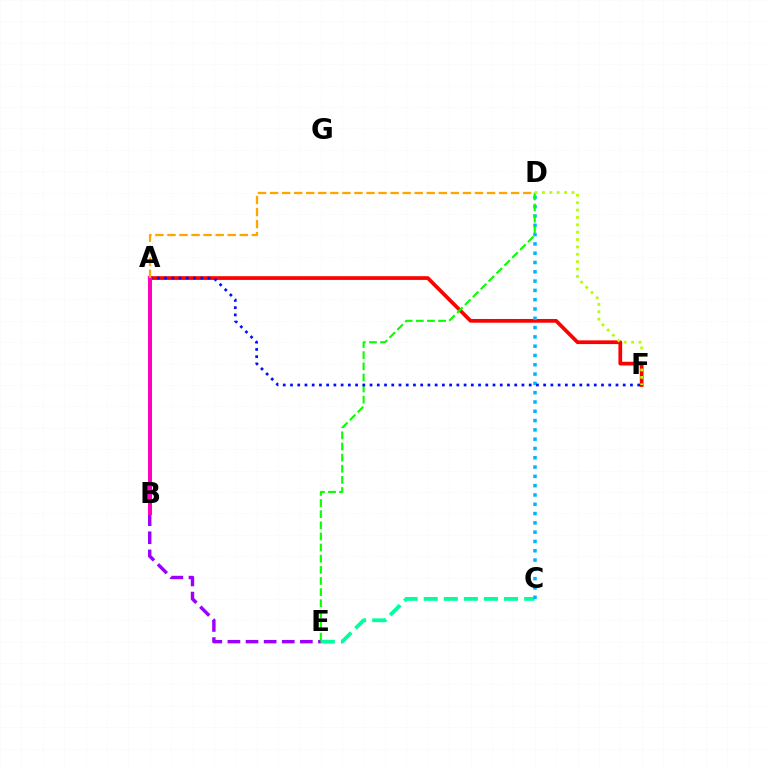{('B', 'E'): [{'color': '#9b00ff', 'line_style': 'dashed', 'thickness': 2.46}], ('A', 'F'): [{'color': '#ff0000', 'line_style': 'solid', 'thickness': 2.68}, {'color': '#0010ff', 'line_style': 'dotted', 'thickness': 1.97}], ('C', 'E'): [{'color': '#00ff9d', 'line_style': 'dashed', 'thickness': 2.73}], ('C', 'D'): [{'color': '#00b5ff', 'line_style': 'dotted', 'thickness': 2.53}], ('D', 'E'): [{'color': '#08ff00', 'line_style': 'dashed', 'thickness': 1.51}], ('A', 'B'): [{'color': '#ff00bd', 'line_style': 'solid', 'thickness': 2.85}], ('A', 'D'): [{'color': '#ffa500', 'line_style': 'dashed', 'thickness': 1.64}], ('D', 'F'): [{'color': '#b3ff00', 'line_style': 'dotted', 'thickness': 2.0}]}